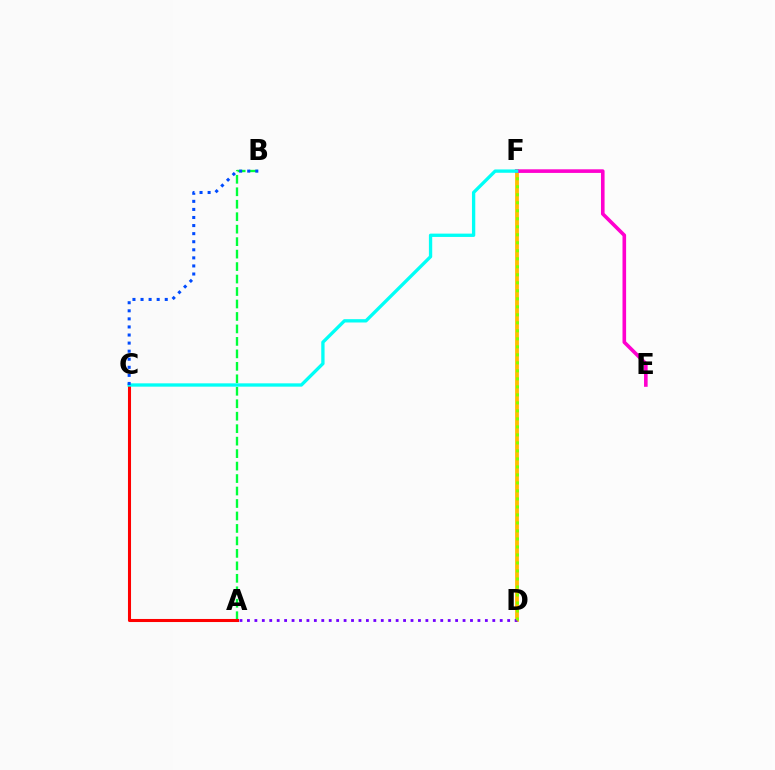{('D', 'F'): [{'color': '#ffbd00', 'line_style': 'solid', 'thickness': 2.73}, {'color': '#84ff00', 'line_style': 'dotted', 'thickness': 2.17}], ('A', 'B'): [{'color': '#00ff39', 'line_style': 'dashed', 'thickness': 1.69}], ('A', 'D'): [{'color': '#7200ff', 'line_style': 'dotted', 'thickness': 2.02}], ('A', 'C'): [{'color': '#ff0000', 'line_style': 'solid', 'thickness': 2.2}], ('E', 'F'): [{'color': '#ff00cf', 'line_style': 'solid', 'thickness': 2.6}], ('C', 'F'): [{'color': '#00fff6', 'line_style': 'solid', 'thickness': 2.39}], ('B', 'C'): [{'color': '#004bff', 'line_style': 'dotted', 'thickness': 2.19}]}